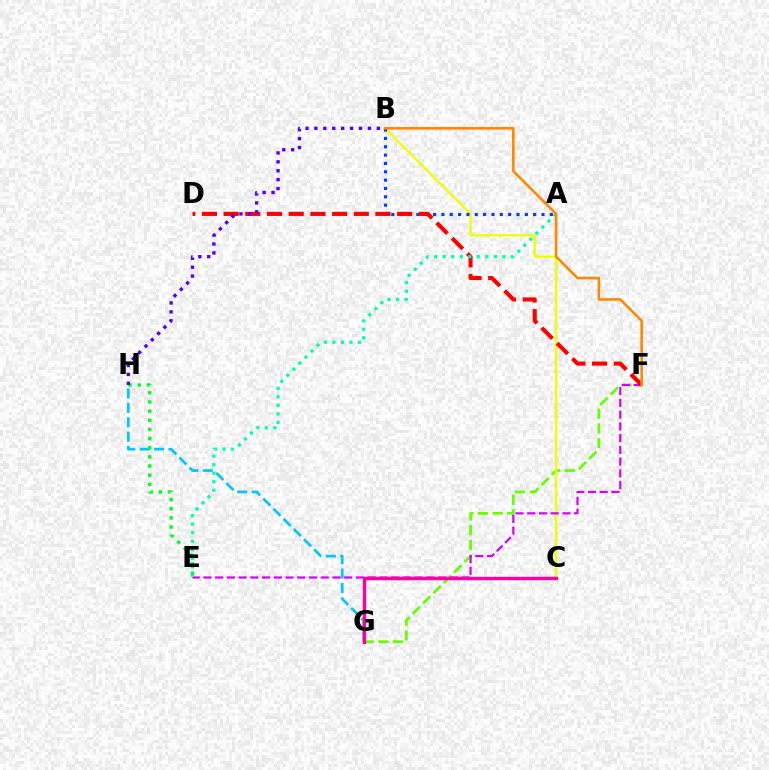{('F', 'G'): [{'color': '#66ff00', 'line_style': 'dashed', 'thickness': 1.99}], ('B', 'C'): [{'color': '#eeff00', 'line_style': 'solid', 'thickness': 1.67}], ('G', 'H'): [{'color': '#00c7ff', 'line_style': 'dashed', 'thickness': 1.96}], ('A', 'B'): [{'color': '#003fff', 'line_style': 'dotted', 'thickness': 2.27}], ('E', 'F'): [{'color': '#d600ff', 'line_style': 'dashed', 'thickness': 1.59}], ('C', 'G'): [{'color': '#ff00a0', 'line_style': 'solid', 'thickness': 2.44}], ('D', 'F'): [{'color': '#ff0000', 'line_style': 'dashed', 'thickness': 2.95}], ('A', 'E'): [{'color': '#00ffaf', 'line_style': 'dotted', 'thickness': 2.32}], ('B', 'F'): [{'color': '#ff8800', 'line_style': 'solid', 'thickness': 1.87}], ('E', 'H'): [{'color': '#00ff27', 'line_style': 'dotted', 'thickness': 2.49}], ('B', 'H'): [{'color': '#4f00ff', 'line_style': 'dotted', 'thickness': 2.42}]}